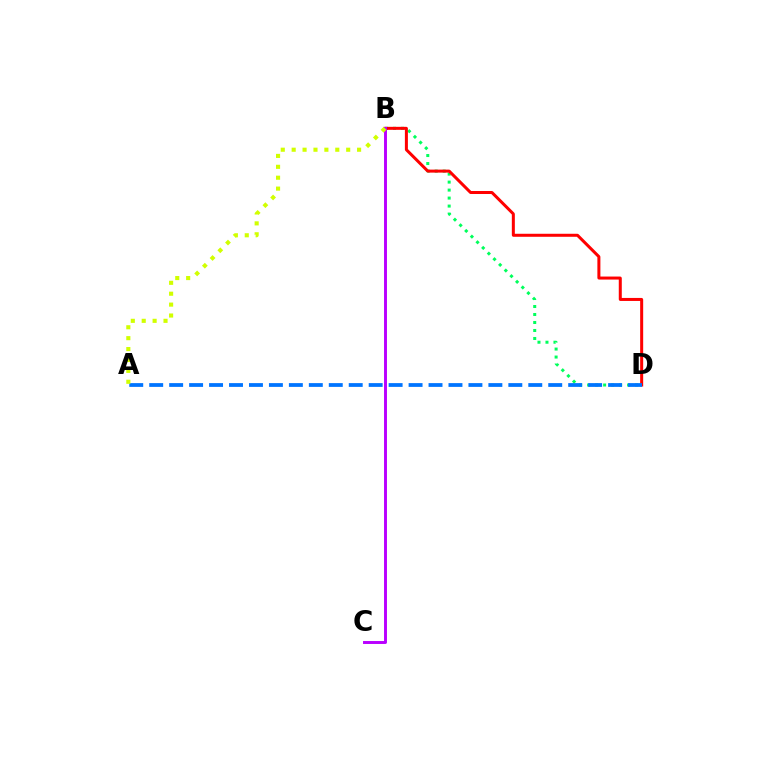{('B', 'D'): [{'color': '#00ff5c', 'line_style': 'dotted', 'thickness': 2.17}, {'color': '#ff0000', 'line_style': 'solid', 'thickness': 2.17}], ('A', 'D'): [{'color': '#0074ff', 'line_style': 'dashed', 'thickness': 2.71}], ('B', 'C'): [{'color': '#b900ff', 'line_style': 'solid', 'thickness': 2.11}], ('A', 'B'): [{'color': '#d1ff00', 'line_style': 'dotted', 'thickness': 2.96}]}